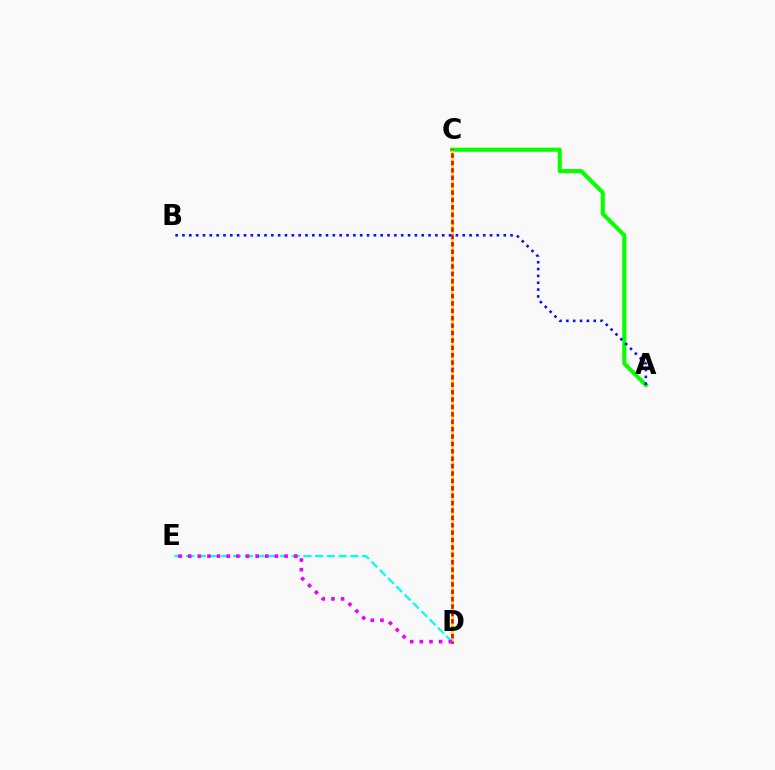{('A', 'C'): [{'color': '#08ff00', 'line_style': 'solid', 'thickness': 2.93}], ('C', 'D'): [{'color': '#ff0000', 'line_style': 'solid', 'thickness': 1.94}, {'color': '#fcf500', 'line_style': 'dotted', 'thickness': 2.01}], ('D', 'E'): [{'color': '#00fff6', 'line_style': 'dashed', 'thickness': 1.59}, {'color': '#ee00ff', 'line_style': 'dotted', 'thickness': 2.62}], ('A', 'B'): [{'color': '#0010ff', 'line_style': 'dotted', 'thickness': 1.86}]}